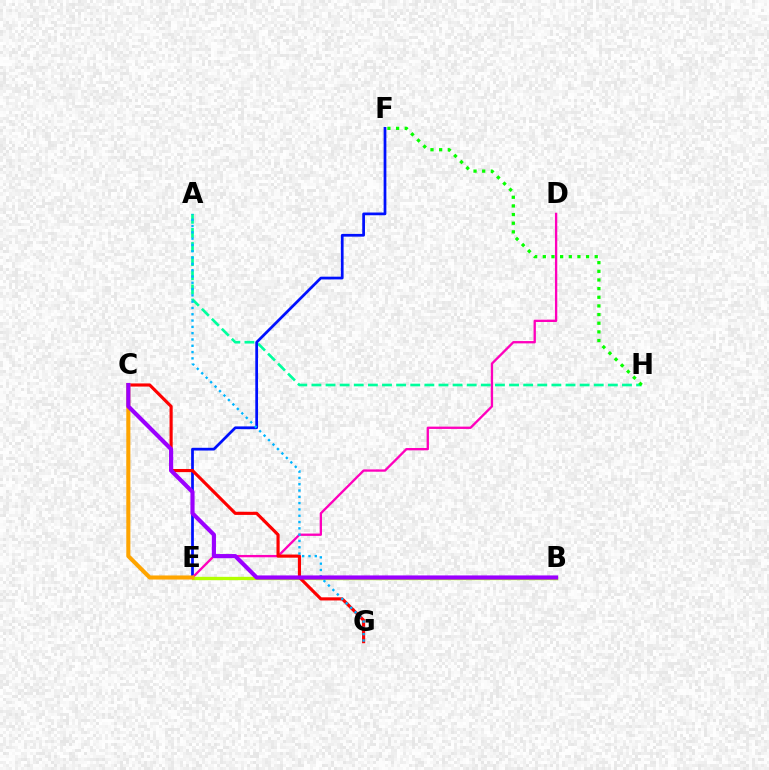{('A', 'H'): [{'color': '#00ff9d', 'line_style': 'dashed', 'thickness': 1.92}], ('E', 'F'): [{'color': '#0010ff', 'line_style': 'solid', 'thickness': 1.97}], ('D', 'E'): [{'color': '#ff00bd', 'line_style': 'solid', 'thickness': 1.67}], ('B', 'E'): [{'color': '#b3ff00', 'line_style': 'solid', 'thickness': 2.4}], ('C', 'G'): [{'color': '#ff0000', 'line_style': 'solid', 'thickness': 2.26}], ('A', 'G'): [{'color': '#00b5ff', 'line_style': 'dotted', 'thickness': 1.71}], ('C', 'E'): [{'color': '#ffa500', 'line_style': 'solid', 'thickness': 2.93}], ('F', 'H'): [{'color': '#08ff00', 'line_style': 'dotted', 'thickness': 2.35}], ('B', 'C'): [{'color': '#9b00ff', 'line_style': 'solid', 'thickness': 2.98}]}